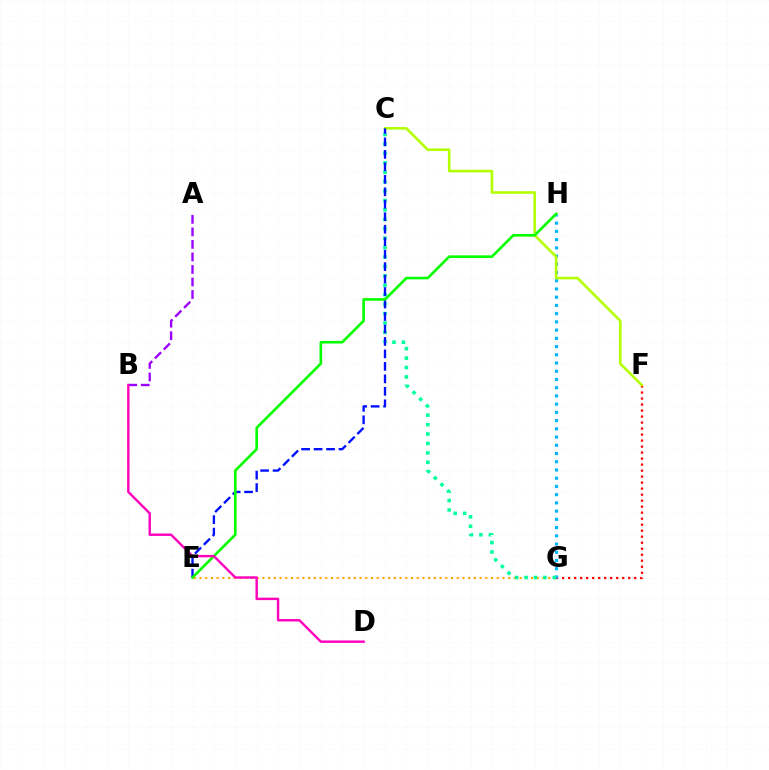{('E', 'G'): [{'color': '#ffa500', 'line_style': 'dotted', 'thickness': 1.55}], ('F', 'G'): [{'color': '#ff0000', 'line_style': 'dotted', 'thickness': 1.63}], ('G', 'H'): [{'color': '#00b5ff', 'line_style': 'dotted', 'thickness': 2.24}], ('A', 'B'): [{'color': '#9b00ff', 'line_style': 'dashed', 'thickness': 1.7}], ('C', 'F'): [{'color': '#b3ff00', 'line_style': 'solid', 'thickness': 1.86}], ('C', 'G'): [{'color': '#00ff9d', 'line_style': 'dotted', 'thickness': 2.56}], ('C', 'E'): [{'color': '#0010ff', 'line_style': 'dashed', 'thickness': 1.69}], ('E', 'H'): [{'color': '#08ff00', 'line_style': 'solid', 'thickness': 1.9}], ('B', 'D'): [{'color': '#ff00bd', 'line_style': 'solid', 'thickness': 1.74}]}